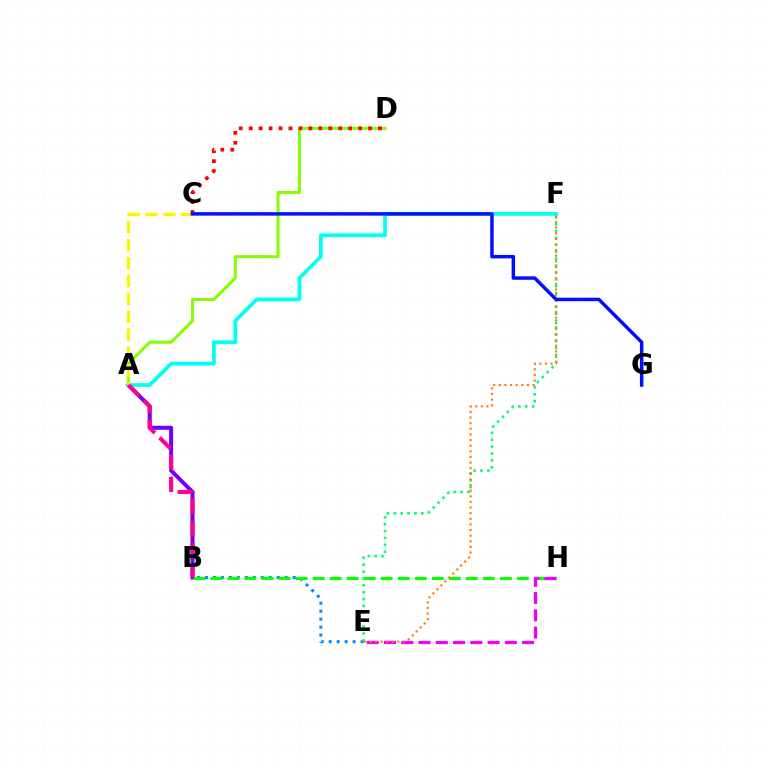{('B', 'E'): [{'color': '#008cff', 'line_style': 'dotted', 'thickness': 2.17}], ('A', 'D'): [{'color': '#84ff00', 'line_style': 'solid', 'thickness': 2.18}], ('A', 'B'): [{'color': '#7200ff', 'line_style': 'solid', 'thickness': 2.89}, {'color': '#ff0094', 'line_style': 'dashed', 'thickness': 2.97}], ('B', 'H'): [{'color': '#08ff00', 'line_style': 'dashed', 'thickness': 2.31}], ('E', 'H'): [{'color': '#ee00ff', 'line_style': 'dashed', 'thickness': 2.35}], ('A', 'F'): [{'color': '#00fff6', 'line_style': 'solid', 'thickness': 2.7}], ('A', 'C'): [{'color': '#fcf500', 'line_style': 'dashed', 'thickness': 2.43}], ('C', 'D'): [{'color': '#ff0000', 'line_style': 'dotted', 'thickness': 2.7}], ('E', 'F'): [{'color': '#00ff74', 'line_style': 'dotted', 'thickness': 1.87}, {'color': '#ff7c00', 'line_style': 'dotted', 'thickness': 1.53}], ('C', 'G'): [{'color': '#0010ff', 'line_style': 'solid', 'thickness': 2.5}]}